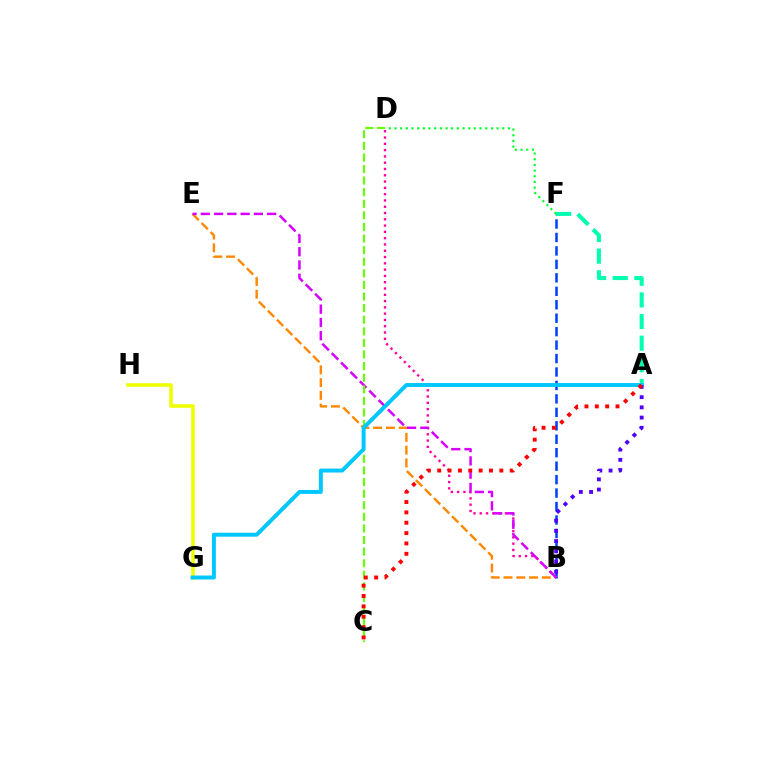{('B', 'E'): [{'color': '#ff8800', 'line_style': 'dashed', 'thickness': 1.74}, {'color': '#d600ff', 'line_style': 'dashed', 'thickness': 1.8}], ('B', 'F'): [{'color': '#003fff', 'line_style': 'dashed', 'thickness': 1.83}], ('G', 'H'): [{'color': '#eeff00', 'line_style': 'solid', 'thickness': 2.57}], ('D', 'F'): [{'color': '#00ff27', 'line_style': 'dotted', 'thickness': 1.54}], ('B', 'D'): [{'color': '#ff00a0', 'line_style': 'dotted', 'thickness': 1.71}], ('A', 'F'): [{'color': '#00ffaf', 'line_style': 'dashed', 'thickness': 2.94}], ('C', 'D'): [{'color': '#66ff00', 'line_style': 'dashed', 'thickness': 1.58}], ('A', 'G'): [{'color': '#00c7ff', 'line_style': 'solid', 'thickness': 2.84}], ('A', 'B'): [{'color': '#4f00ff', 'line_style': 'dotted', 'thickness': 2.78}], ('A', 'C'): [{'color': '#ff0000', 'line_style': 'dotted', 'thickness': 2.81}]}